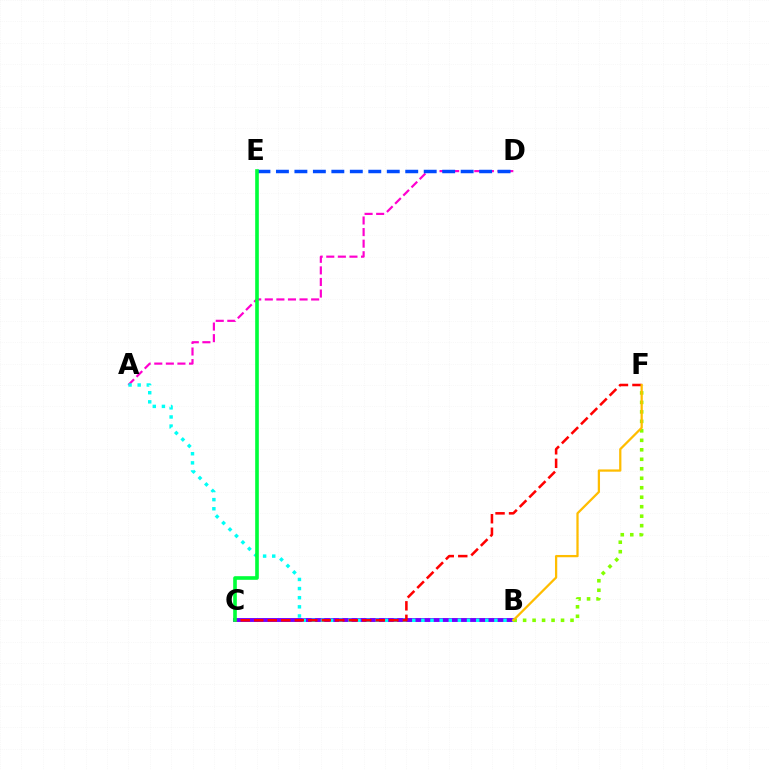{('B', 'C'): [{'color': '#7200ff', 'line_style': 'solid', 'thickness': 2.8}], ('A', 'D'): [{'color': '#ff00cf', 'line_style': 'dashed', 'thickness': 1.57}], ('D', 'E'): [{'color': '#004bff', 'line_style': 'dashed', 'thickness': 2.51}], ('B', 'F'): [{'color': '#84ff00', 'line_style': 'dotted', 'thickness': 2.58}, {'color': '#ffbd00', 'line_style': 'solid', 'thickness': 1.63}], ('A', 'B'): [{'color': '#00fff6', 'line_style': 'dotted', 'thickness': 2.48}], ('C', 'F'): [{'color': '#ff0000', 'line_style': 'dashed', 'thickness': 1.83}], ('C', 'E'): [{'color': '#00ff39', 'line_style': 'solid', 'thickness': 2.62}]}